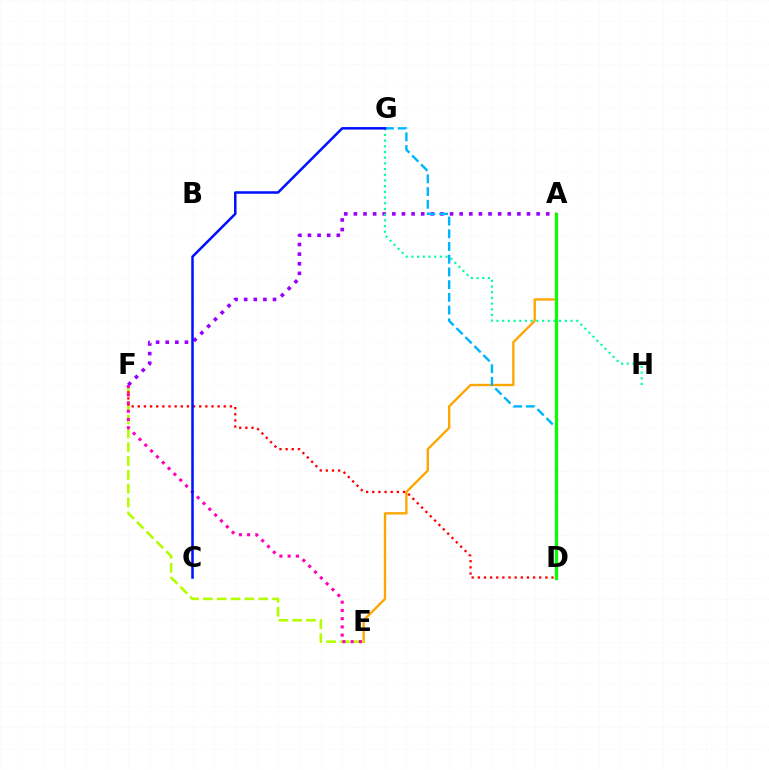{('A', 'E'): [{'color': '#ffa500', 'line_style': 'solid', 'thickness': 1.69}], ('A', 'F'): [{'color': '#9b00ff', 'line_style': 'dotted', 'thickness': 2.61}], ('G', 'H'): [{'color': '#00ff9d', 'line_style': 'dotted', 'thickness': 1.55}], ('E', 'F'): [{'color': '#b3ff00', 'line_style': 'dashed', 'thickness': 1.88}, {'color': '#ff00bd', 'line_style': 'dotted', 'thickness': 2.24}], ('D', 'G'): [{'color': '#00b5ff', 'line_style': 'dashed', 'thickness': 1.73}], ('D', 'F'): [{'color': '#ff0000', 'line_style': 'dotted', 'thickness': 1.67}], ('A', 'D'): [{'color': '#08ff00', 'line_style': 'solid', 'thickness': 2.29}], ('C', 'G'): [{'color': '#0010ff', 'line_style': 'solid', 'thickness': 1.81}]}